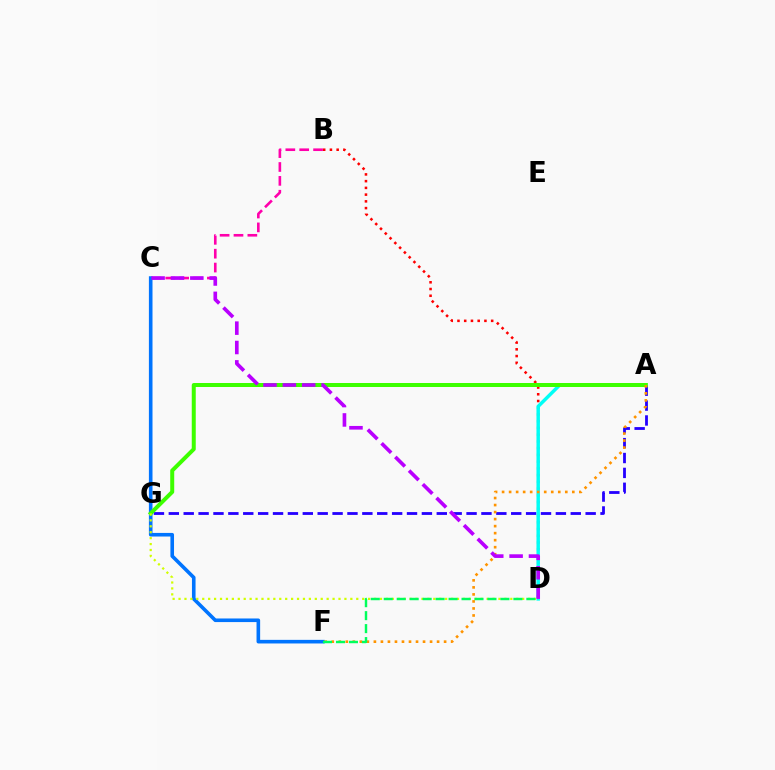{('B', 'D'): [{'color': '#ff0000', 'line_style': 'dotted', 'thickness': 1.83}], ('A', 'G'): [{'color': '#2500ff', 'line_style': 'dashed', 'thickness': 2.02}, {'color': '#3dff00', 'line_style': 'solid', 'thickness': 2.87}], ('B', 'C'): [{'color': '#ff00ac', 'line_style': 'dashed', 'thickness': 1.88}], ('A', 'D'): [{'color': '#00fff6', 'line_style': 'solid', 'thickness': 2.49}], ('C', 'F'): [{'color': '#0074ff', 'line_style': 'solid', 'thickness': 2.59}], ('A', 'F'): [{'color': '#ff9400', 'line_style': 'dotted', 'thickness': 1.91}], ('C', 'D'): [{'color': '#b900ff', 'line_style': 'dashed', 'thickness': 2.63}], ('D', 'G'): [{'color': '#d1ff00', 'line_style': 'dotted', 'thickness': 1.61}], ('D', 'F'): [{'color': '#00ff5c', 'line_style': 'dashed', 'thickness': 1.76}]}